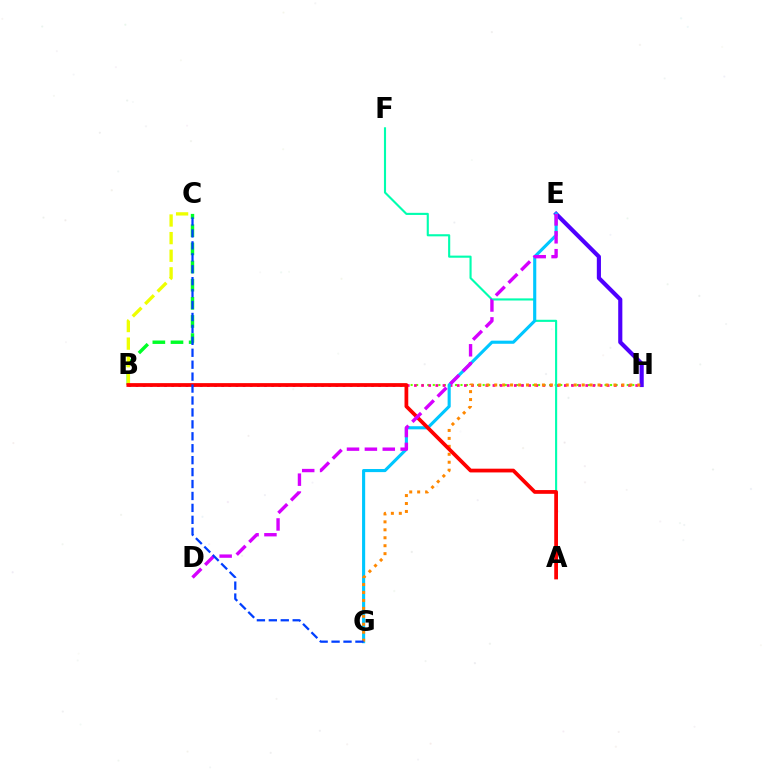{('B', 'H'): [{'color': '#66ff00', 'line_style': 'dotted', 'thickness': 1.51}, {'color': '#ff00a0', 'line_style': 'dotted', 'thickness': 1.94}], ('E', 'H'): [{'color': '#4f00ff', 'line_style': 'solid', 'thickness': 2.98}], ('A', 'F'): [{'color': '#00ffaf', 'line_style': 'solid', 'thickness': 1.53}], ('E', 'G'): [{'color': '#00c7ff', 'line_style': 'solid', 'thickness': 2.24}], ('B', 'C'): [{'color': '#00ff27', 'line_style': 'dashed', 'thickness': 2.46}, {'color': '#eeff00', 'line_style': 'dashed', 'thickness': 2.39}], ('G', 'H'): [{'color': '#ff8800', 'line_style': 'dotted', 'thickness': 2.16}], ('A', 'B'): [{'color': '#ff0000', 'line_style': 'solid', 'thickness': 2.7}], ('D', 'E'): [{'color': '#d600ff', 'line_style': 'dashed', 'thickness': 2.43}], ('C', 'G'): [{'color': '#003fff', 'line_style': 'dashed', 'thickness': 1.62}]}